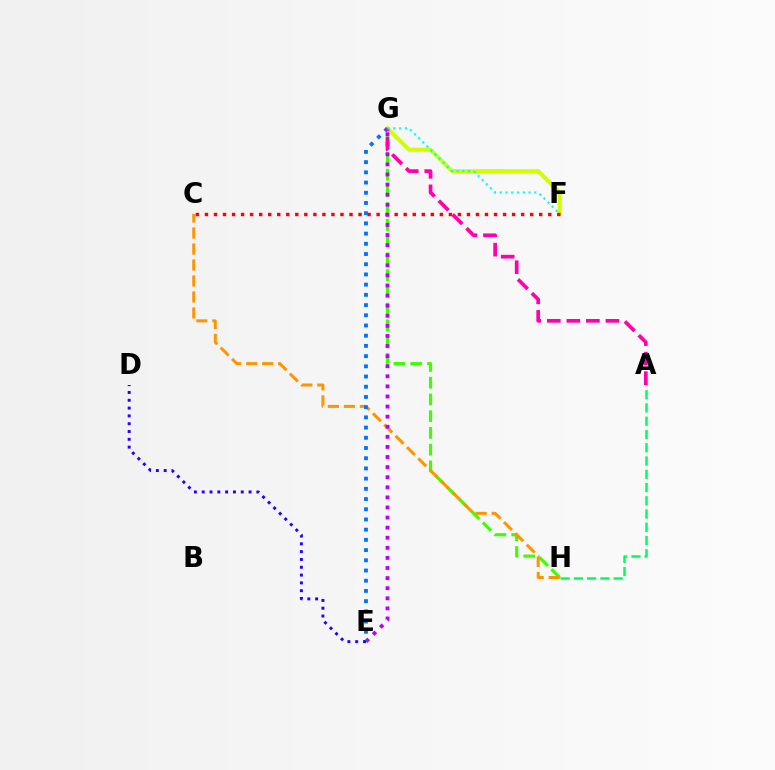{('G', 'H'): [{'color': '#3dff00', 'line_style': 'dashed', 'thickness': 2.27}], ('C', 'H'): [{'color': '#ff9400', 'line_style': 'dashed', 'thickness': 2.17}], ('F', 'G'): [{'color': '#d1ff00', 'line_style': 'solid', 'thickness': 2.92}, {'color': '#00fff6', 'line_style': 'dotted', 'thickness': 1.57}], ('C', 'F'): [{'color': '#ff0000', 'line_style': 'dotted', 'thickness': 2.45}], ('E', 'G'): [{'color': '#b900ff', 'line_style': 'dotted', 'thickness': 2.74}, {'color': '#0074ff', 'line_style': 'dotted', 'thickness': 2.77}], ('D', 'E'): [{'color': '#2500ff', 'line_style': 'dotted', 'thickness': 2.12}], ('A', 'G'): [{'color': '#ff00ac', 'line_style': 'dashed', 'thickness': 2.66}], ('A', 'H'): [{'color': '#00ff5c', 'line_style': 'dashed', 'thickness': 1.8}]}